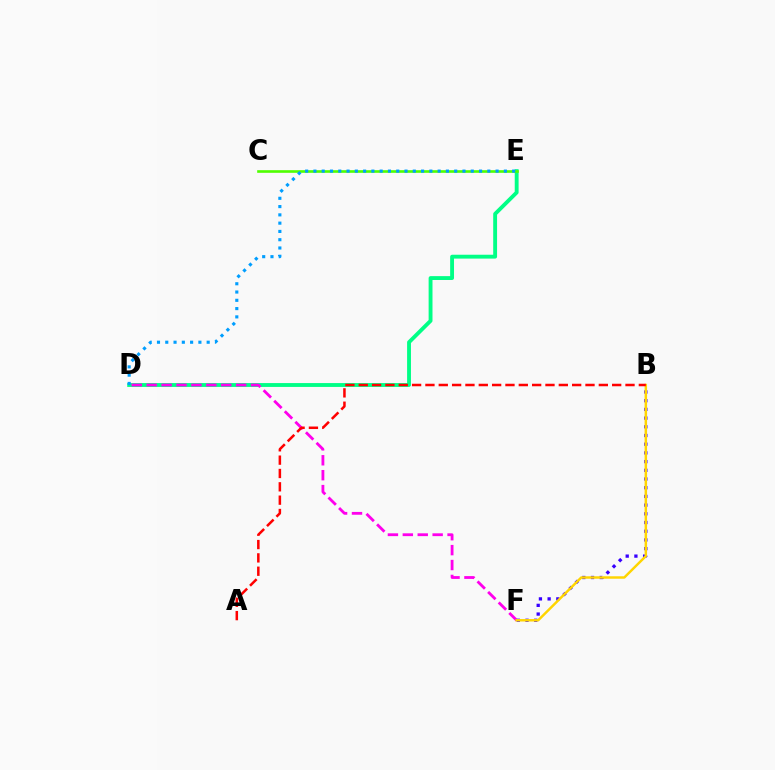{('D', 'E'): [{'color': '#00ff86', 'line_style': 'solid', 'thickness': 2.78}, {'color': '#009eff', 'line_style': 'dotted', 'thickness': 2.25}], ('C', 'E'): [{'color': '#4fff00', 'line_style': 'solid', 'thickness': 1.89}], ('D', 'F'): [{'color': '#ff00ed', 'line_style': 'dashed', 'thickness': 2.03}], ('B', 'F'): [{'color': '#3700ff', 'line_style': 'dotted', 'thickness': 2.36}, {'color': '#ffd500', 'line_style': 'solid', 'thickness': 1.77}], ('A', 'B'): [{'color': '#ff0000', 'line_style': 'dashed', 'thickness': 1.81}]}